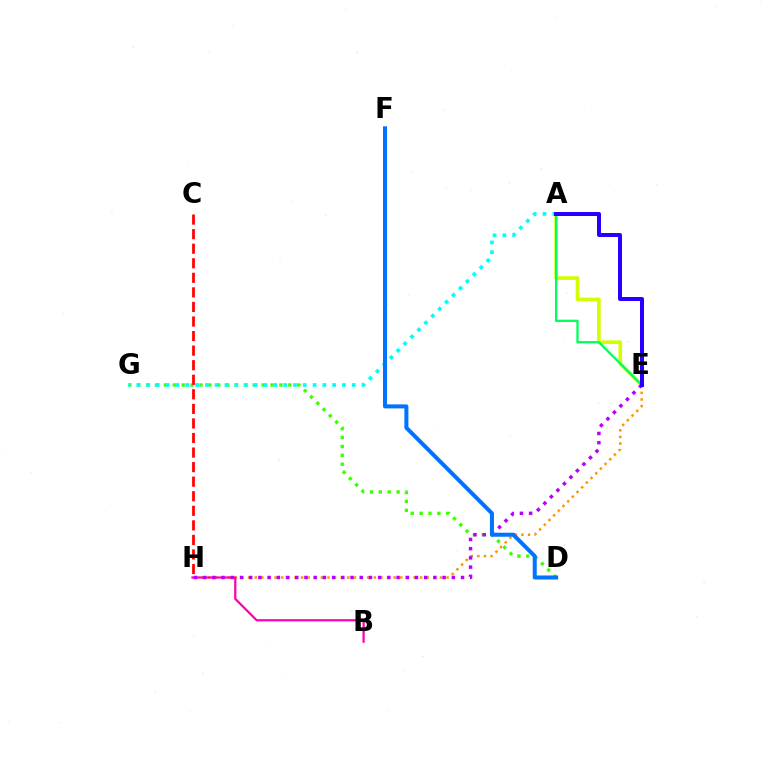{('A', 'E'): [{'color': '#d1ff00', 'line_style': 'solid', 'thickness': 2.64}, {'color': '#00ff5c', 'line_style': 'solid', 'thickness': 1.65}, {'color': '#2500ff', 'line_style': 'solid', 'thickness': 2.87}], ('D', 'G'): [{'color': '#3dff00', 'line_style': 'dotted', 'thickness': 2.41}], ('C', 'H'): [{'color': '#ff0000', 'line_style': 'dashed', 'thickness': 1.98}], ('E', 'H'): [{'color': '#ff9400', 'line_style': 'dotted', 'thickness': 1.8}, {'color': '#b900ff', 'line_style': 'dotted', 'thickness': 2.5}], ('B', 'H'): [{'color': '#ff00ac', 'line_style': 'solid', 'thickness': 1.6}], ('A', 'G'): [{'color': '#00fff6', 'line_style': 'dotted', 'thickness': 2.66}], ('D', 'F'): [{'color': '#0074ff', 'line_style': 'solid', 'thickness': 2.9}]}